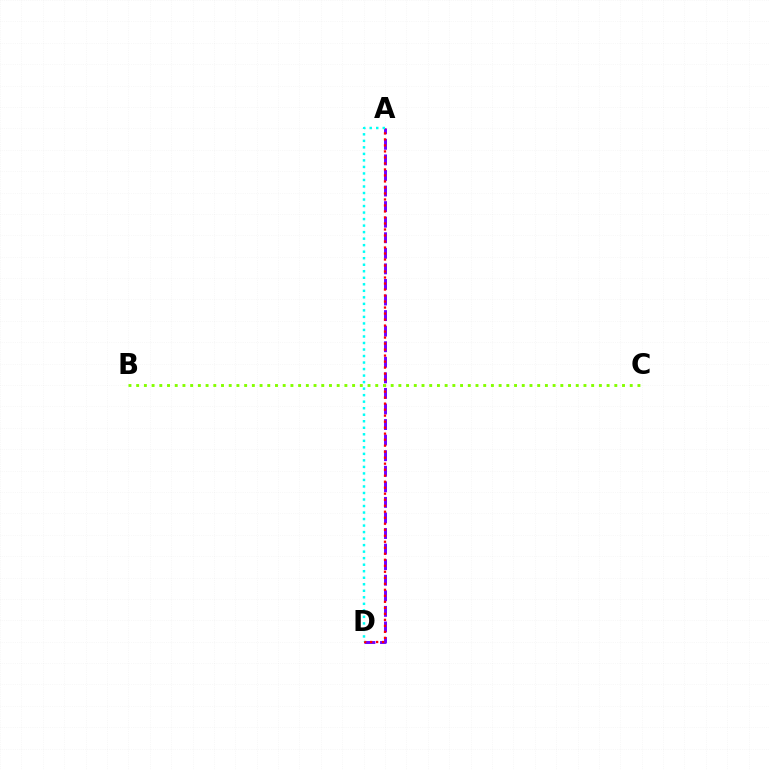{('A', 'D'): [{'color': '#7200ff', 'line_style': 'dashed', 'thickness': 2.11}, {'color': '#ff0000', 'line_style': 'dotted', 'thickness': 1.63}, {'color': '#00fff6', 'line_style': 'dotted', 'thickness': 1.77}], ('B', 'C'): [{'color': '#84ff00', 'line_style': 'dotted', 'thickness': 2.1}]}